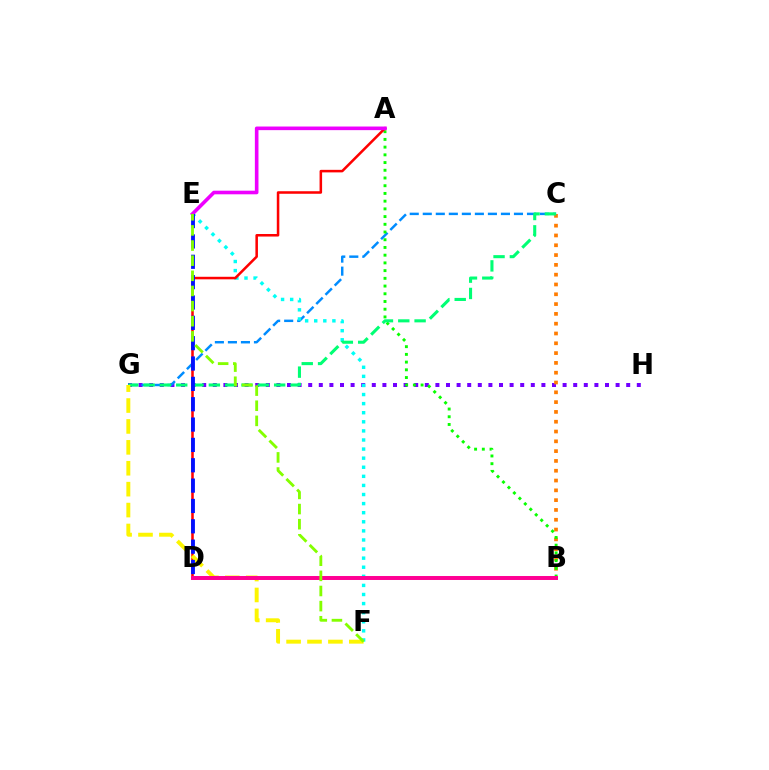{('G', 'H'): [{'color': '#7200ff', 'line_style': 'dotted', 'thickness': 2.88}], ('B', 'C'): [{'color': '#ff7c00', 'line_style': 'dotted', 'thickness': 2.66}], ('C', 'G'): [{'color': '#008cff', 'line_style': 'dashed', 'thickness': 1.77}, {'color': '#00ff74', 'line_style': 'dashed', 'thickness': 2.22}], ('E', 'F'): [{'color': '#00fff6', 'line_style': 'dotted', 'thickness': 2.47}, {'color': '#84ff00', 'line_style': 'dashed', 'thickness': 2.06}], ('A', 'B'): [{'color': '#08ff00', 'line_style': 'dotted', 'thickness': 2.1}], ('A', 'D'): [{'color': '#ff0000', 'line_style': 'solid', 'thickness': 1.83}], ('F', 'G'): [{'color': '#fcf500', 'line_style': 'dashed', 'thickness': 2.84}], ('A', 'E'): [{'color': '#ee00ff', 'line_style': 'solid', 'thickness': 2.6}], ('D', 'E'): [{'color': '#0010ff', 'line_style': 'dashed', 'thickness': 2.76}], ('B', 'D'): [{'color': '#ff0094', 'line_style': 'solid', 'thickness': 2.86}]}